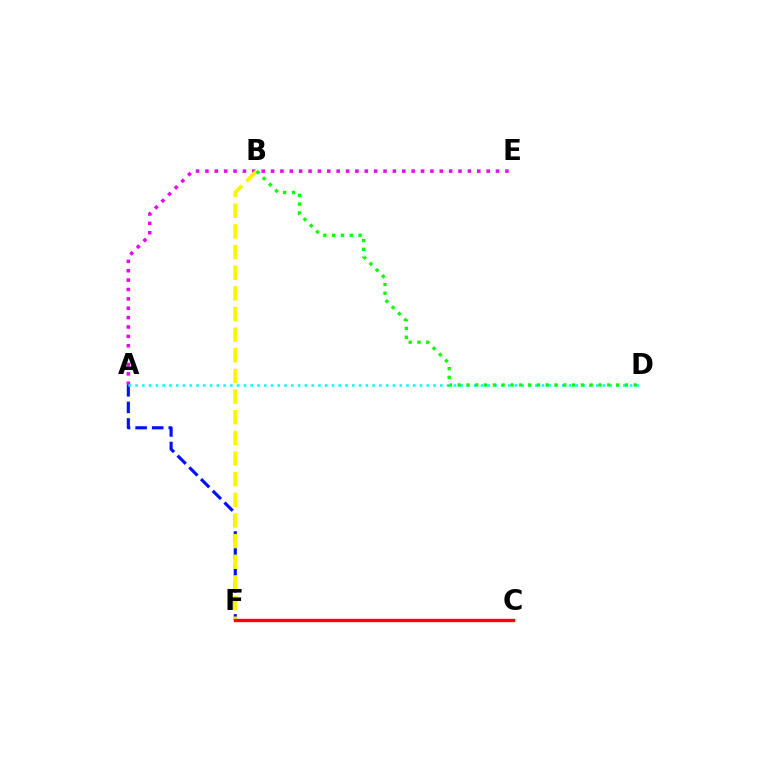{('A', 'F'): [{'color': '#0010ff', 'line_style': 'dashed', 'thickness': 2.25}], ('A', 'E'): [{'color': '#ee00ff', 'line_style': 'dotted', 'thickness': 2.55}], ('B', 'F'): [{'color': '#fcf500', 'line_style': 'dashed', 'thickness': 2.81}], ('A', 'D'): [{'color': '#00fff6', 'line_style': 'dotted', 'thickness': 1.84}], ('B', 'D'): [{'color': '#08ff00', 'line_style': 'dotted', 'thickness': 2.39}], ('C', 'F'): [{'color': '#ff0000', 'line_style': 'solid', 'thickness': 2.4}]}